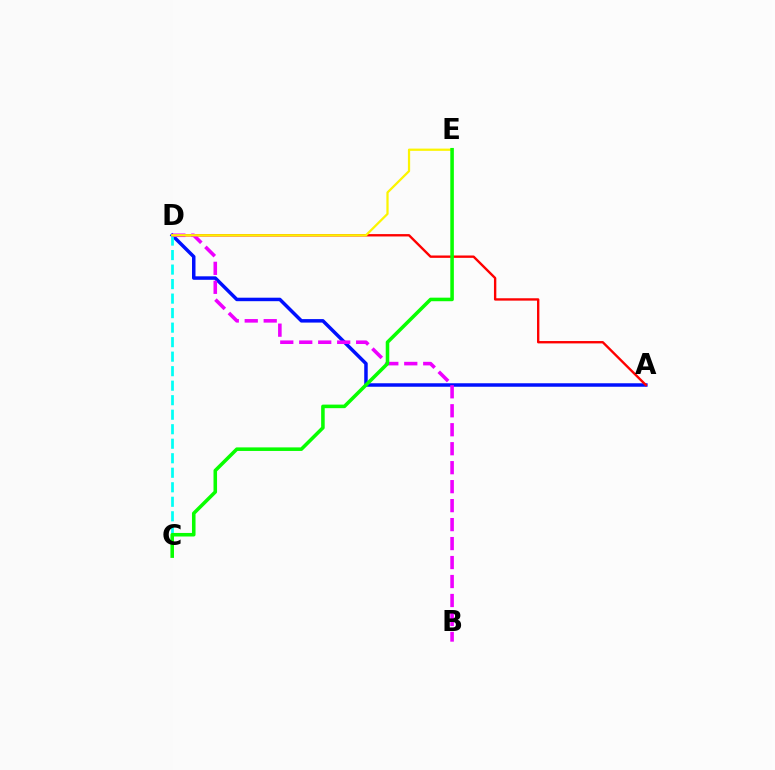{('A', 'D'): [{'color': '#0010ff', 'line_style': 'solid', 'thickness': 2.51}, {'color': '#ff0000', 'line_style': 'solid', 'thickness': 1.7}], ('C', 'D'): [{'color': '#00fff6', 'line_style': 'dashed', 'thickness': 1.97}], ('B', 'D'): [{'color': '#ee00ff', 'line_style': 'dashed', 'thickness': 2.58}], ('D', 'E'): [{'color': '#fcf500', 'line_style': 'solid', 'thickness': 1.62}], ('C', 'E'): [{'color': '#08ff00', 'line_style': 'solid', 'thickness': 2.56}]}